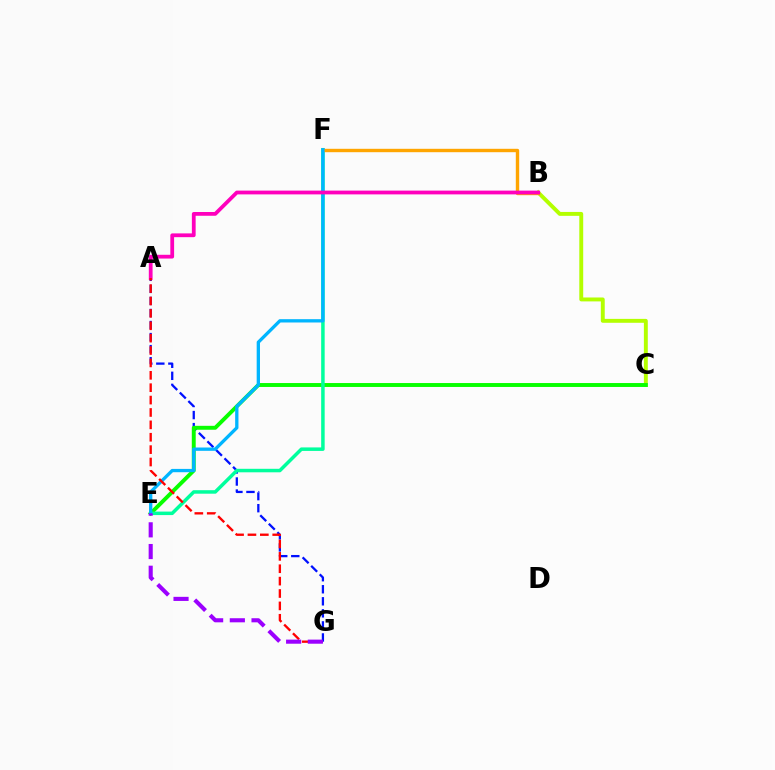{('A', 'G'): [{'color': '#0010ff', 'line_style': 'dashed', 'thickness': 1.64}, {'color': '#ff0000', 'line_style': 'dashed', 'thickness': 1.68}], ('B', 'C'): [{'color': '#b3ff00', 'line_style': 'solid', 'thickness': 2.81}], ('C', 'E'): [{'color': '#08ff00', 'line_style': 'solid', 'thickness': 2.82}], ('E', 'F'): [{'color': '#00ff9d', 'line_style': 'solid', 'thickness': 2.52}, {'color': '#00b5ff', 'line_style': 'solid', 'thickness': 2.38}], ('B', 'F'): [{'color': '#ffa500', 'line_style': 'solid', 'thickness': 2.44}], ('A', 'B'): [{'color': '#ff00bd', 'line_style': 'solid', 'thickness': 2.71}], ('E', 'G'): [{'color': '#9b00ff', 'line_style': 'dashed', 'thickness': 2.95}]}